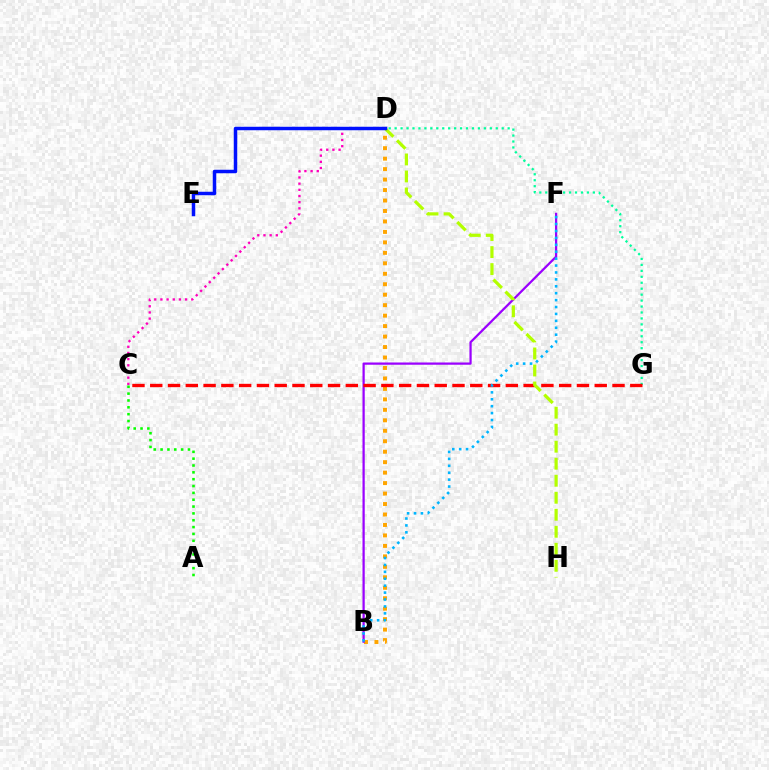{('B', 'D'): [{'color': '#ffa500', 'line_style': 'dotted', 'thickness': 2.84}], ('B', 'F'): [{'color': '#9b00ff', 'line_style': 'solid', 'thickness': 1.62}, {'color': '#00b5ff', 'line_style': 'dotted', 'thickness': 1.88}], ('D', 'G'): [{'color': '#00ff9d', 'line_style': 'dotted', 'thickness': 1.62}], ('C', 'D'): [{'color': '#ff00bd', 'line_style': 'dotted', 'thickness': 1.68}], ('C', 'G'): [{'color': '#ff0000', 'line_style': 'dashed', 'thickness': 2.42}], ('D', 'H'): [{'color': '#b3ff00', 'line_style': 'dashed', 'thickness': 2.31}], ('D', 'E'): [{'color': '#0010ff', 'line_style': 'solid', 'thickness': 2.51}], ('A', 'C'): [{'color': '#08ff00', 'line_style': 'dotted', 'thickness': 1.86}]}